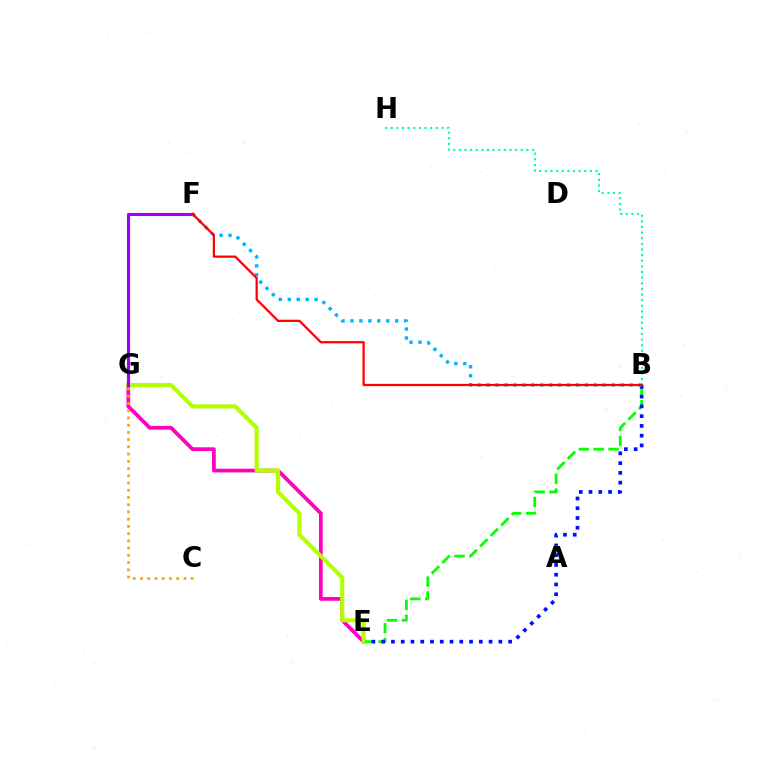{('E', 'G'): [{'color': '#ff00bd', 'line_style': 'solid', 'thickness': 2.69}, {'color': '#b3ff00', 'line_style': 'solid', 'thickness': 2.95}], ('B', 'E'): [{'color': '#08ff00', 'line_style': 'dashed', 'thickness': 2.02}, {'color': '#0010ff', 'line_style': 'dotted', 'thickness': 2.65}], ('F', 'G'): [{'color': '#9b00ff', 'line_style': 'solid', 'thickness': 2.23}], ('C', 'G'): [{'color': '#ffa500', 'line_style': 'dotted', 'thickness': 1.97}], ('B', 'F'): [{'color': '#00b5ff', 'line_style': 'dotted', 'thickness': 2.43}, {'color': '#ff0000', 'line_style': 'solid', 'thickness': 1.62}], ('B', 'H'): [{'color': '#00ff9d', 'line_style': 'dotted', 'thickness': 1.53}]}